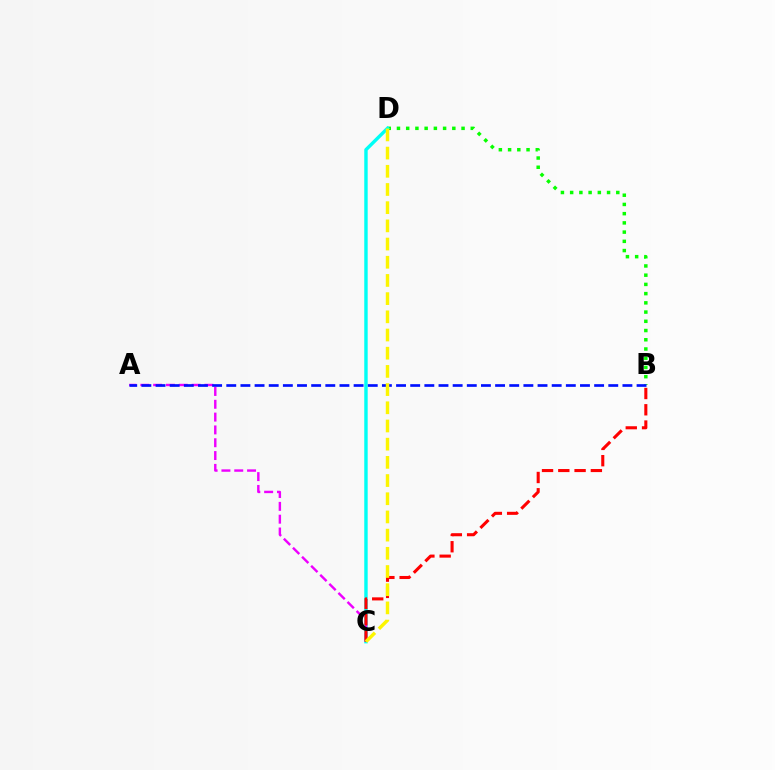{('B', 'D'): [{'color': '#08ff00', 'line_style': 'dotted', 'thickness': 2.51}], ('C', 'D'): [{'color': '#00fff6', 'line_style': 'solid', 'thickness': 2.46}, {'color': '#fcf500', 'line_style': 'dashed', 'thickness': 2.47}], ('A', 'C'): [{'color': '#ee00ff', 'line_style': 'dashed', 'thickness': 1.74}], ('A', 'B'): [{'color': '#0010ff', 'line_style': 'dashed', 'thickness': 1.92}], ('B', 'C'): [{'color': '#ff0000', 'line_style': 'dashed', 'thickness': 2.21}]}